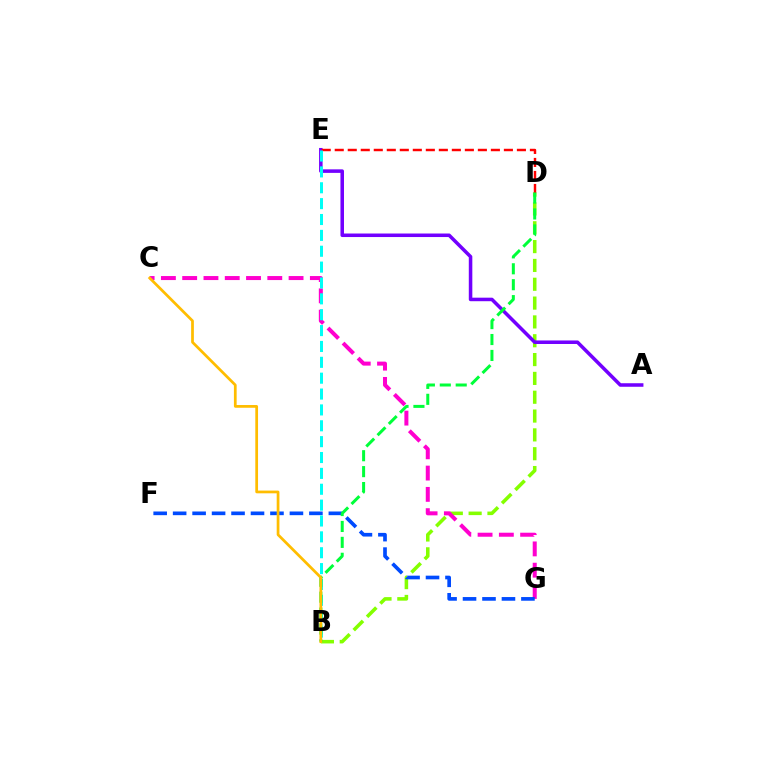{('B', 'D'): [{'color': '#84ff00', 'line_style': 'dashed', 'thickness': 2.56}, {'color': '#00ff39', 'line_style': 'dashed', 'thickness': 2.16}], ('C', 'G'): [{'color': '#ff00cf', 'line_style': 'dashed', 'thickness': 2.89}], ('A', 'E'): [{'color': '#7200ff', 'line_style': 'solid', 'thickness': 2.54}], ('F', 'G'): [{'color': '#004bff', 'line_style': 'dashed', 'thickness': 2.64}], ('D', 'E'): [{'color': '#ff0000', 'line_style': 'dashed', 'thickness': 1.77}], ('B', 'E'): [{'color': '#00fff6', 'line_style': 'dashed', 'thickness': 2.16}], ('B', 'C'): [{'color': '#ffbd00', 'line_style': 'solid', 'thickness': 1.97}]}